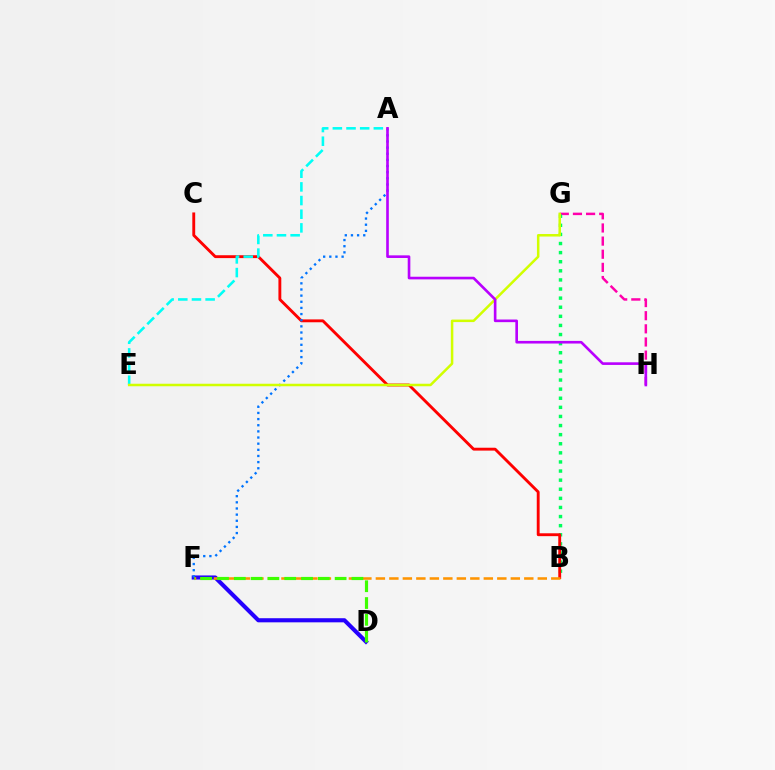{('D', 'F'): [{'color': '#2500ff', 'line_style': 'solid', 'thickness': 2.96}, {'color': '#3dff00', 'line_style': 'dashed', 'thickness': 2.28}], ('G', 'H'): [{'color': '#ff00ac', 'line_style': 'dashed', 'thickness': 1.78}], ('B', 'G'): [{'color': '#00ff5c', 'line_style': 'dotted', 'thickness': 2.47}], ('B', 'C'): [{'color': '#ff0000', 'line_style': 'solid', 'thickness': 2.07}], ('A', 'E'): [{'color': '#00fff6', 'line_style': 'dashed', 'thickness': 1.86}], ('A', 'F'): [{'color': '#0074ff', 'line_style': 'dotted', 'thickness': 1.67}], ('E', 'G'): [{'color': '#d1ff00', 'line_style': 'solid', 'thickness': 1.81}], ('B', 'F'): [{'color': '#ff9400', 'line_style': 'dashed', 'thickness': 1.83}], ('A', 'H'): [{'color': '#b900ff', 'line_style': 'solid', 'thickness': 1.9}]}